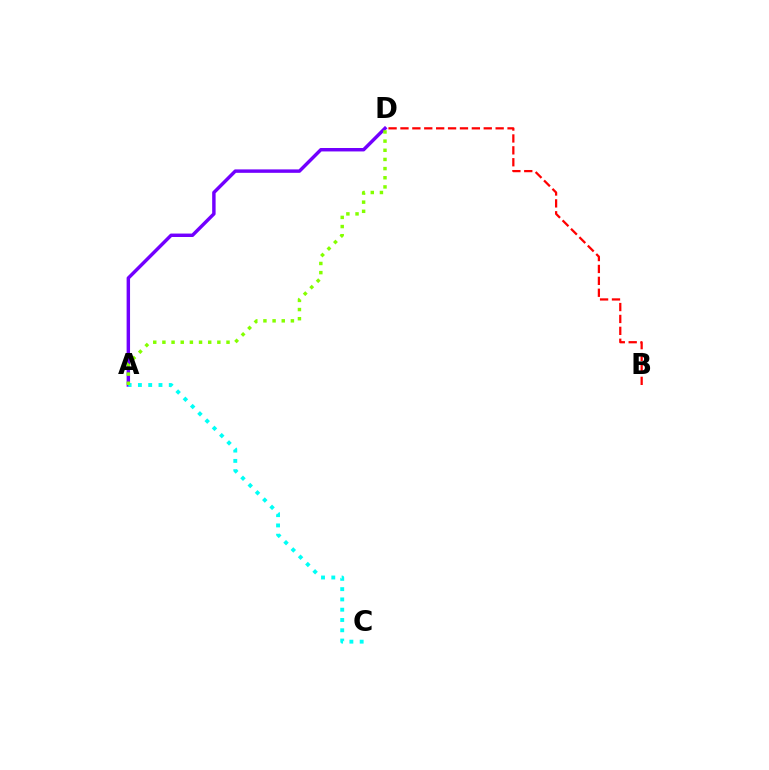{('A', 'D'): [{'color': '#7200ff', 'line_style': 'solid', 'thickness': 2.47}, {'color': '#84ff00', 'line_style': 'dotted', 'thickness': 2.49}], ('A', 'C'): [{'color': '#00fff6', 'line_style': 'dotted', 'thickness': 2.79}], ('B', 'D'): [{'color': '#ff0000', 'line_style': 'dashed', 'thickness': 1.62}]}